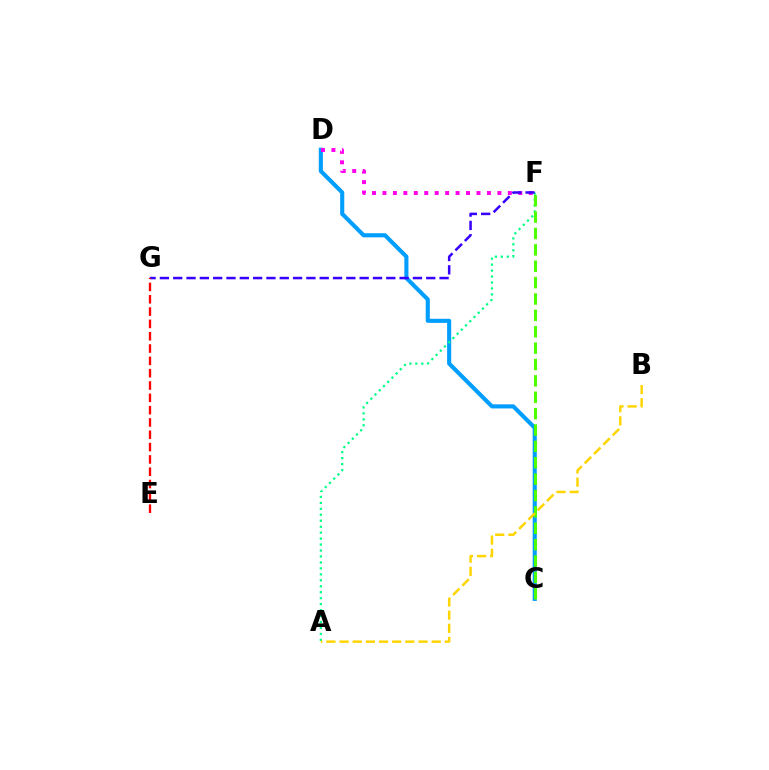{('C', 'D'): [{'color': '#009eff', 'line_style': 'solid', 'thickness': 2.95}], ('A', 'F'): [{'color': '#00ff86', 'line_style': 'dotted', 'thickness': 1.62}], ('D', 'F'): [{'color': '#ff00ed', 'line_style': 'dotted', 'thickness': 2.84}], ('F', 'G'): [{'color': '#3700ff', 'line_style': 'dashed', 'thickness': 1.81}], ('E', 'G'): [{'color': '#ff0000', 'line_style': 'dashed', 'thickness': 1.67}], ('C', 'F'): [{'color': '#4fff00', 'line_style': 'dashed', 'thickness': 2.22}], ('A', 'B'): [{'color': '#ffd500', 'line_style': 'dashed', 'thickness': 1.79}]}